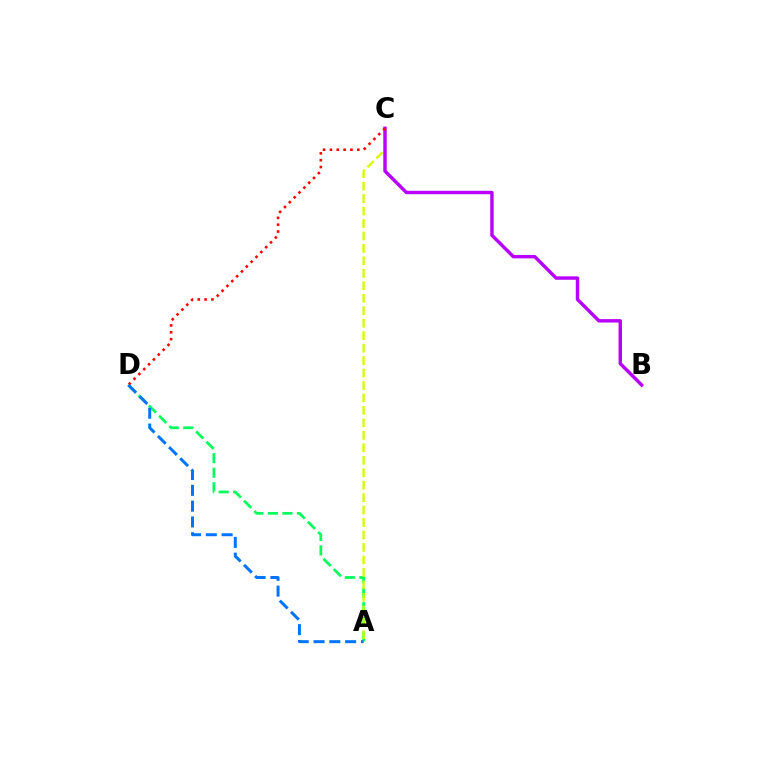{('A', 'D'): [{'color': '#00ff5c', 'line_style': 'dashed', 'thickness': 1.97}, {'color': '#0074ff', 'line_style': 'dashed', 'thickness': 2.15}], ('A', 'C'): [{'color': '#d1ff00', 'line_style': 'dashed', 'thickness': 1.69}], ('B', 'C'): [{'color': '#b900ff', 'line_style': 'solid', 'thickness': 2.46}], ('C', 'D'): [{'color': '#ff0000', 'line_style': 'dotted', 'thickness': 1.86}]}